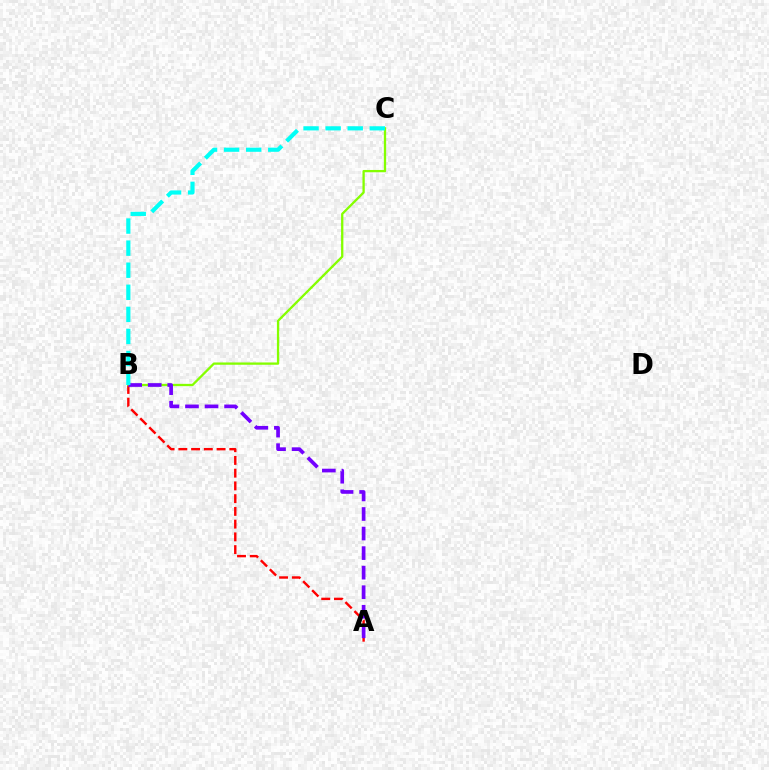{('A', 'B'): [{'color': '#ff0000', 'line_style': 'dashed', 'thickness': 1.73}, {'color': '#7200ff', 'line_style': 'dashed', 'thickness': 2.66}], ('B', 'C'): [{'color': '#84ff00', 'line_style': 'solid', 'thickness': 1.65}, {'color': '#00fff6', 'line_style': 'dashed', 'thickness': 3.0}]}